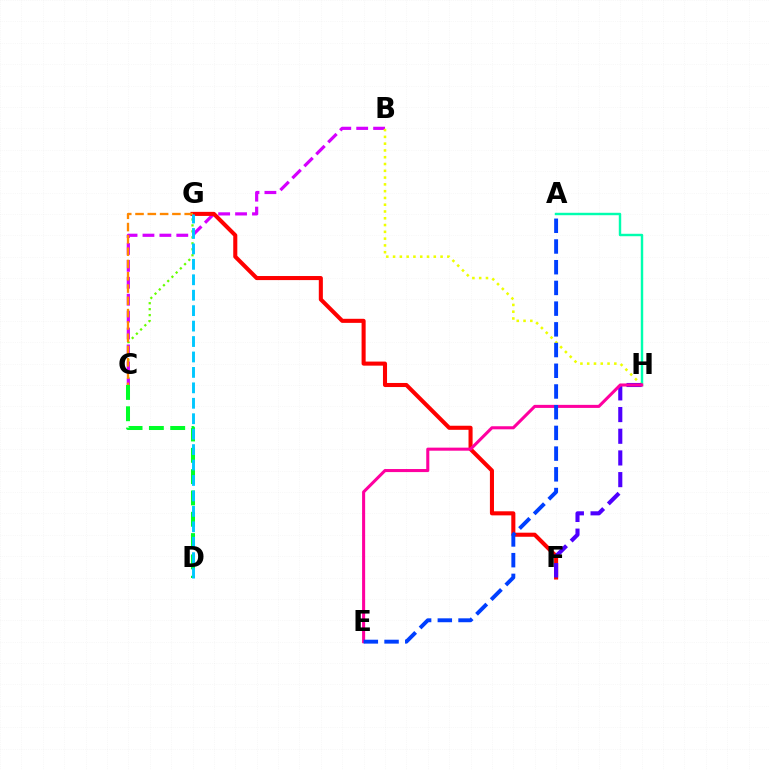{('C', 'G'): [{'color': '#66ff00', 'line_style': 'dotted', 'thickness': 1.62}, {'color': '#ff8800', 'line_style': 'dashed', 'thickness': 1.67}], ('A', 'H'): [{'color': '#00ffaf', 'line_style': 'solid', 'thickness': 1.75}], ('C', 'D'): [{'color': '#00ff27', 'line_style': 'dashed', 'thickness': 2.9}], ('B', 'C'): [{'color': '#d600ff', 'line_style': 'dashed', 'thickness': 2.3}], ('B', 'H'): [{'color': '#eeff00', 'line_style': 'dotted', 'thickness': 1.84}], ('F', 'G'): [{'color': '#ff0000', 'line_style': 'solid', 'thickness': 2.93}], ('F', 'H'): [{'color': '#4f00ff', 'line_style': 'dashed', 'thickness': 2.95}], ('E', 'H'): [{'color': '#ff00a0', 'line_style': 'solid', 'thickness': 2.2}], ('A', 'E'): [{'color': '#003fff', 'line_style': 'dashed', 'thickness': 2.81}], ('D', 'G'): [{'color': '#00c7ff', 'line_style': 'dashed', 'thickness': 2.1}]}